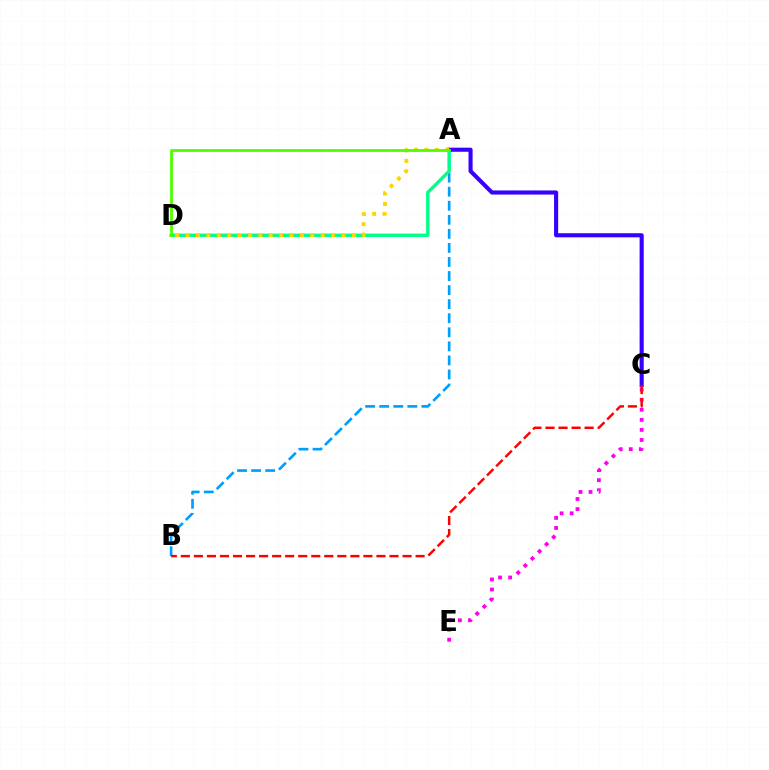{('A', 'B'): [{'color': '#009eff', 'line_style': 'dashed', 'thickness': 1.91}], ('A', 'D'): [{'color': '#00ff86', 'line_style': 'solid', 'thickness': 2.42}, {'color': '#ffd500', 'line_style': 'dotted', 'thickness': 2.82}, {'color': '#4fff00', 'line_style': 'solid', 'thickness': 2.01}], ('A', 'C'): [{'color': '#3700ff', 'line_style': 'solid', 'thickness': 2.96}], ('C', 'E'): [{'color': '#ff00ed', 'line_style': 'dotted', 'thickness': 2.73}], ('B', 'C'): [{'color': '#ff0000', 'line_style': 'dashed', 'thickness': 1.77}]}